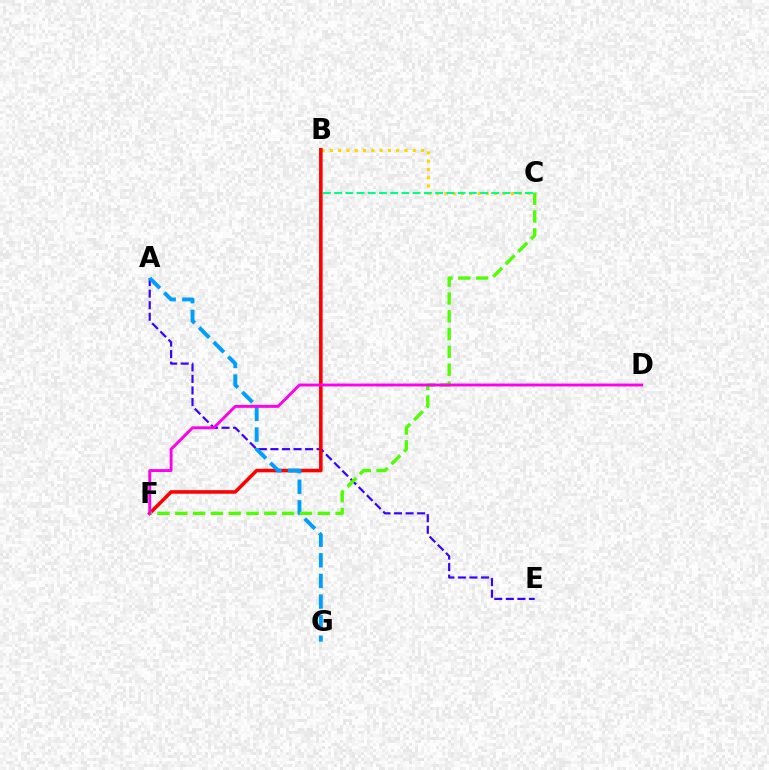{('B', 'C'): [{'color': '#ffd500', 'line_style': 'dotted', 'thickness': 2.25}, {'color': '#00ff86', 'line_style': 'dashed', 'thickness': 1.53}], ('A', 'E'): [{'color': '#3700ff', 'line_style': 'dashed', 'thickness': 1.57}], ('B', 'F'): [{'color': '#ff0000', 'line_style': 'solid', 'thickness': 2.56}], ('A', 'G'): [{'color': '#009eff', 'line_style': 'dashed', 'thickness': 2.8}], ('C', 'F'): [{'color': '#4fff00', 'line_style': 'dashed', 'thickness': 2.42}], ('D', 'F'): [{'color': '#ff00ed', 'line_style': 'solid', 'thickness': 2.09}]}